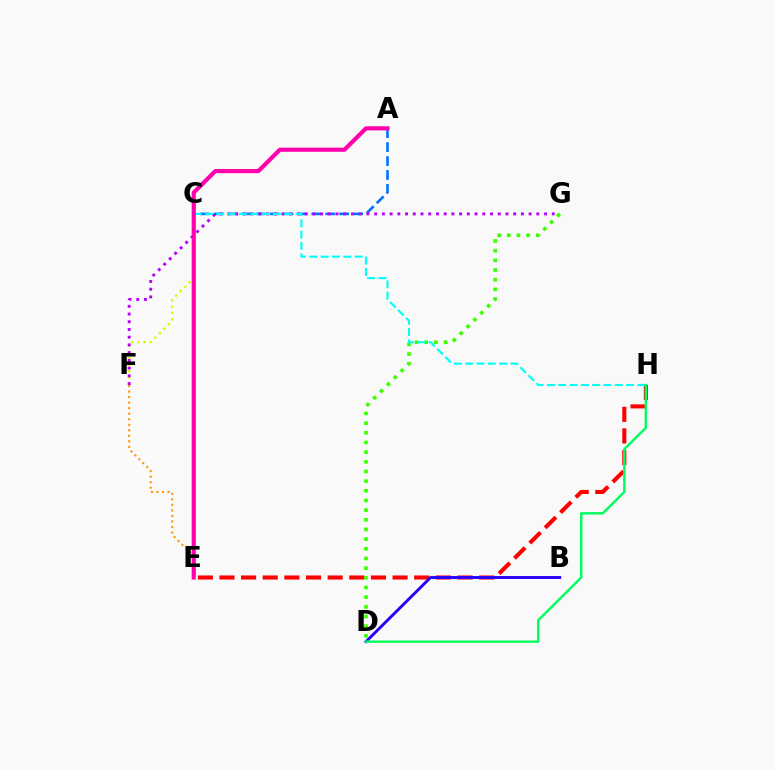{('A', 'C'): [{'color': '#0074ff', 'line_style': 'dashed', 'thickness': 1.89}], ('E', 'H'): [{'color': '#ff0000', 'line_style': 'dashed', 'thickness': 2.94}], ('D', 'G'): [{'color': '#3dff00', 'line_style': 'dotted', 'thickness': 2.63}], ('C', 'F'): [{'color': '#d1ff00', 'line_style': 'dotted', 'thickness': 1.72}], ('E', 'F'): [{'color': '#ff9400', 'line_style': 'dotted', 'thickness': 1.5}], ('B', 'D'): [{'color': '#2500ff', 'line_style': 'solid', 'thickness': 2.07}], ('F', 'G'): [{'color': '#b900ff', 'line_style': 'dotted', 'thickness': 2.1}], ('C', 'H'): [{'color': '#00fff6', 'line_style': 'dashed', 'thickness': 1.54}], ('D', 'H'): [{'color': '#00ff5c', 'line_style': 'solid', 'thickness': 1.75}], ('A', 'E'): [{'color': '#ff00ac', 'line_style': 'solid', 'thickness': 2.99}]}